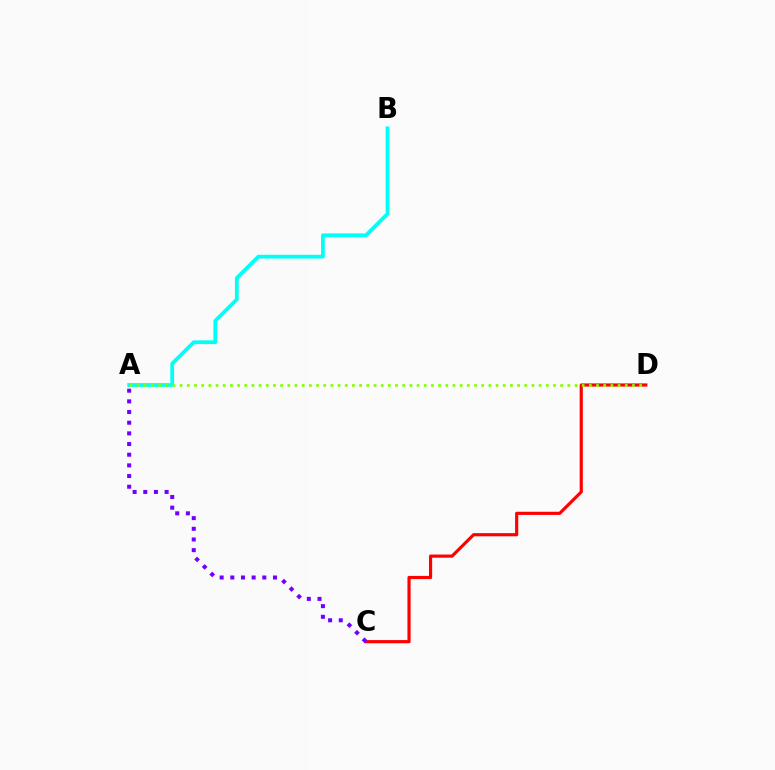{('C', 'D'): [{'color': '#ff0000', 'line_style': 'solid', 'thickness': 2.28}], ('A', 'B'): [{'color': '#00fff6', 'line_style': 'solid', 'thickness': 2.71}], ('A', 'C'): [{'color': '#7200ff', 'line_style': 'dotted', 'thickness': 2.9}], ('A', 'D'): [{'color': '#84ff00', 'line_style': 'dotted', 'thickness': 1.95}]}